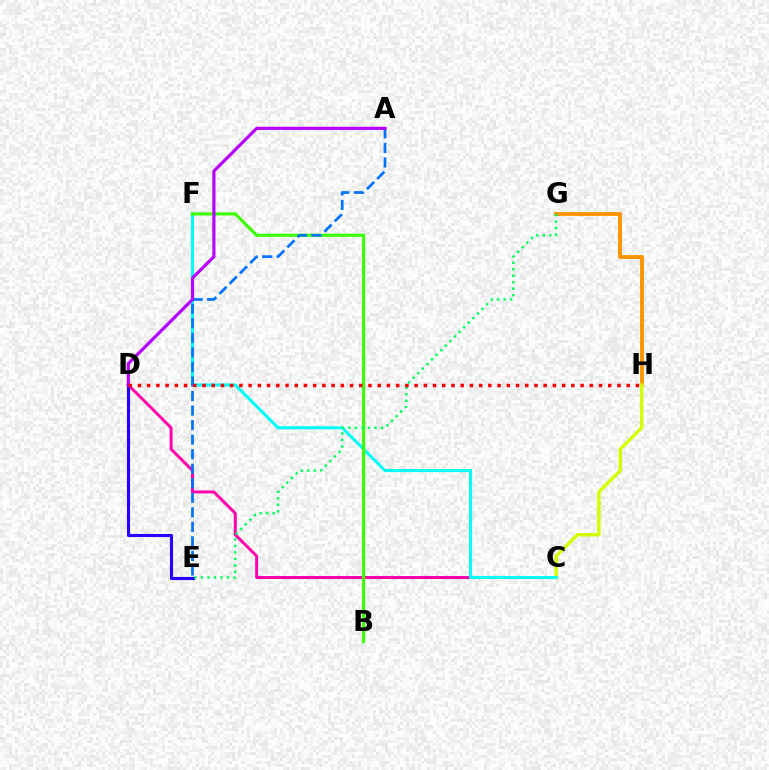{('C', 'D'): [{'color': '#ff00ac', 'line_style': 'solid', 'thickness': 2.14}], ('G', 'H'): [{'color': '#ff9400', 'line_style': 'solid', 'thickness': 2.8}], ('C', 'H'): [{'color': '#d1ff00', 'line_style': 'solid', 'thickness': 2.46}], ('C', 'F'): [{'color': '#00fff6', 'line_style': 'solid', 'thickness': 2.24}], ('B', 'F'): [{'color': '#3dff00', 'line_style': 'solid', 'thickness': 2.28}], ('D', 'E'): [{'color': '#2500ff', 'line_style': 'solid', 'thickness': 2.25}], ('A', 'E'): [{'color': '#0074ff', 'line_style': 'dashed', 'thickness': 1.97}], ('A', 'D'): [{'color': '#b900ff', 'line_style': 'solid', 'thickness': 2.29}], ('E', 'G'): [{'color': '#00ff5c', 'line_style': 'dotted', 'thickness': 1.76}], ('D', 'H'): [{'color': '#ff0000', 'line_style': 'dotted', 'thickness': 2.51}]}